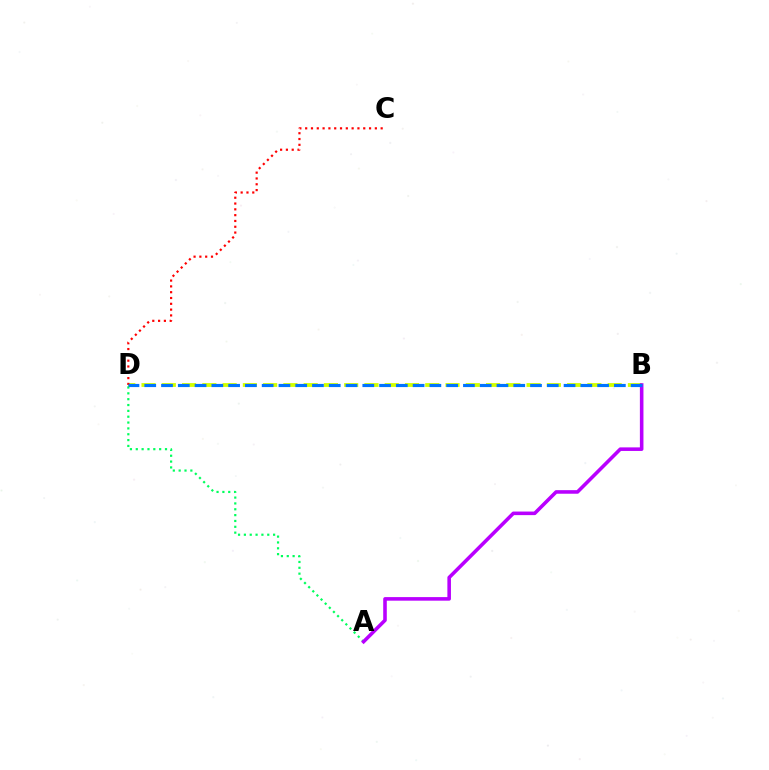{('B', 'D'): [{'color': '#d1ff00', 'line_style': 'dashed', 'thickness': 2.75}, {'color': '#0074ff', 'line_style': 'dashed', 'thickness': 2.28}], ('C', 'D'): [{'color': '#ff0000', 'line_style': 'dotted', 'thickness': 1.58}], ('A', 'D'): [{'color': '#00ff5c', 'line_style': 'dotted', 'thickness': 1.59}], ('A', 'B'): [{'color': '#b900ff', 'line_style': 'solid', 'thickness': 2.57}]}